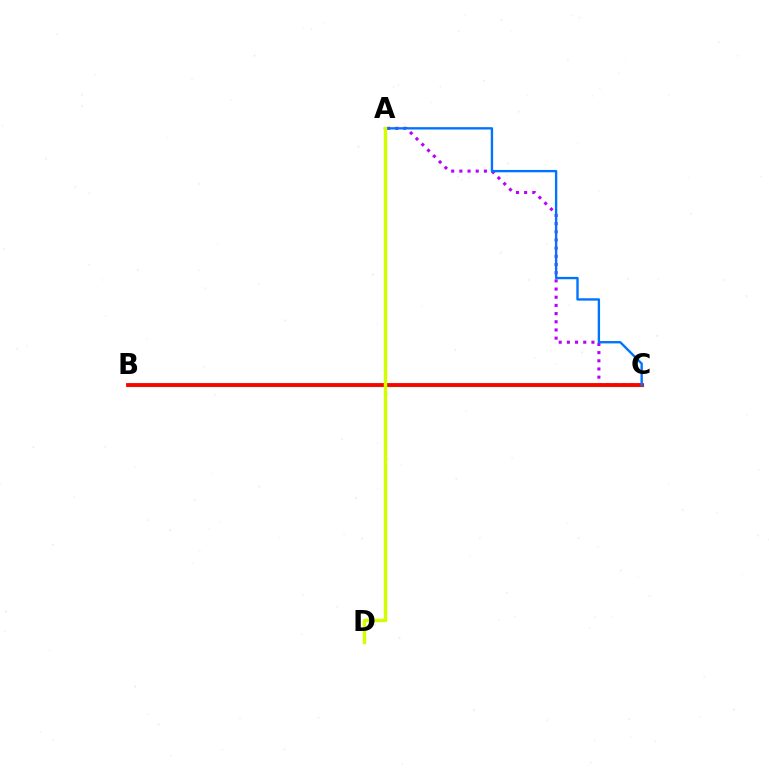{('A', 'C'): [{'color': '#b900ff', 'line_style': 'dotted', 'thickness': 2.22}, {'color': '#0074ff', 'line_style': 'solid', 'thickness': 1.7}], ('B', 'C'): [{'color': '#00ff5c', 'line_style': 'solid', 'thickness': 2.37}, {'color': '#ff0000', 'line_style': 'solid', 'thickness': 2.75}], ('A', 'D'): [{'color': '#d1ff00', 'line_style': 'solid', 'thickness': 2.47}]}